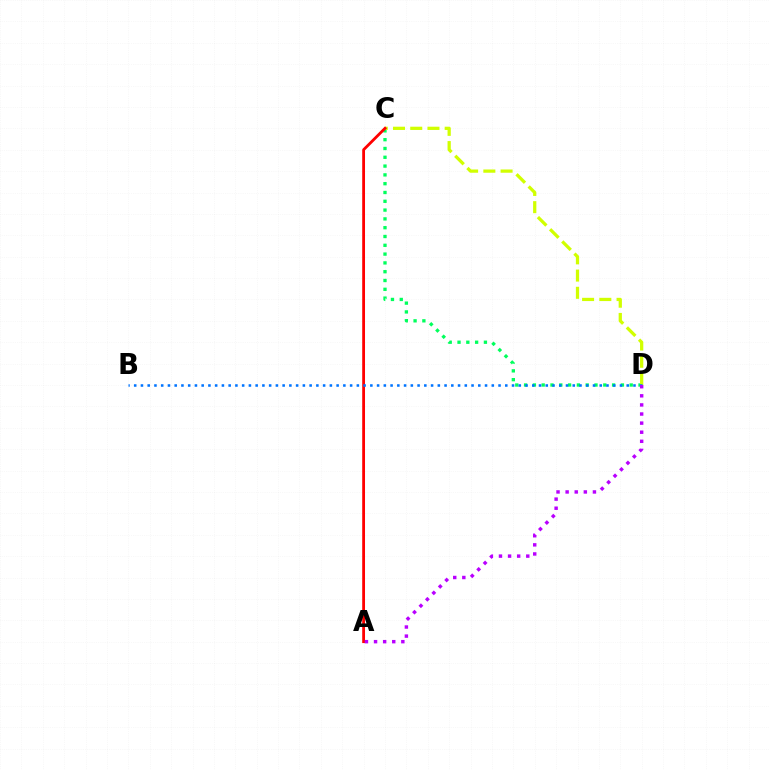{('C', 'D'): [{'color': '#00ff5c', 'line_style': 'dotted', 'thickness': 2.39}, {'color': '#d1ff00', 'line_style': 'dashed', 'thickness': 2.34}], ('A', 'C'): [{'color': '#ff0000', 'line_style': 'solid', 'thickness': 2.02}], ('B', 'D'): [{'color': '#0074ff', 'line_style': 'dotted', 'thickness': 1.83}], ('A', 'D'): [{'color': '#b900ff', 'line_style': 'dotted', 'thickness': 2.47}]}